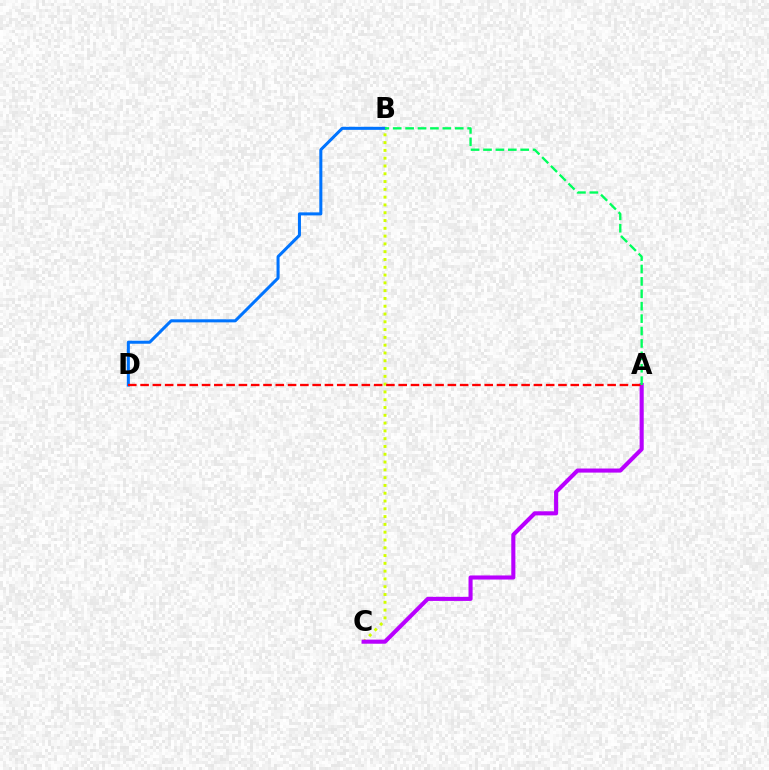{('B', 'C'): [{'color': '#d1ff00', 'line_style': 'dotted', 'thickness': 2.12}], ('A', 'C'): [{'color': '#b900ff', 'line_style': 'solid', 'thickness': 2.94}], ('B', 'D'): [{'color': '#0074ff', 'line_style': 'solid', 'thickness': 2.18}], ('A', 'D'): [{'color': '#ff0000', 'line_style': 'dashed', 'thickness': 1.67}], ('A', 'B'): [{'color': '#00ff5c', 'line_style': 'dashed', 'thickness': 1.69}]}